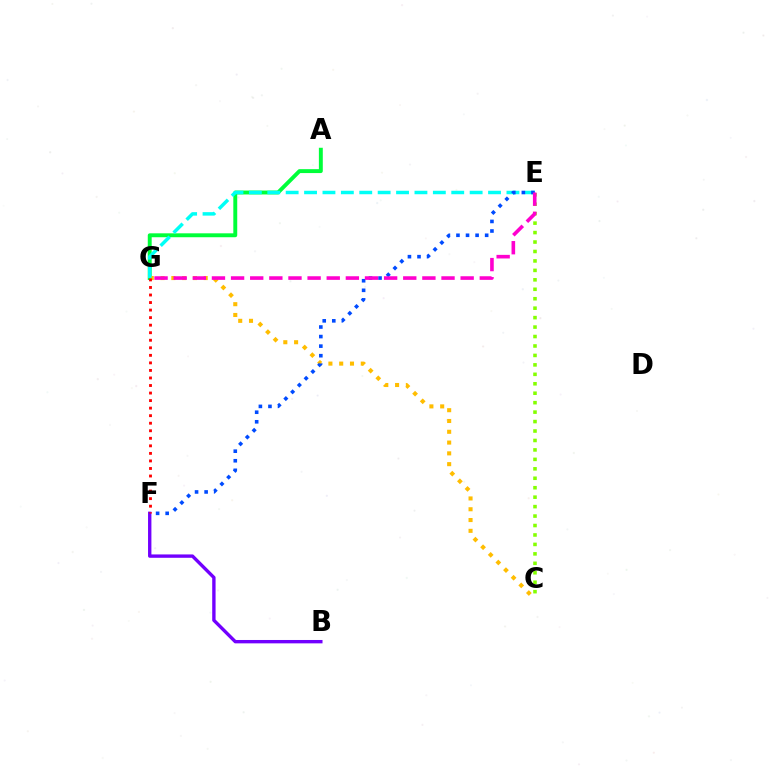{('A', 'G'): [{'color': '#00ff39', 'line_style': 'solid', 'thickness': 2.82}], ('C', 'G'): [{'color': '#ffbd00', 'line_style': 'dotted', 'thickness': 2.93}], ('B', 'F'): [{'color': '#7200ff', 'line_style': 'solid', 'thickness': 2.42}], ('E', 'G'): [{'color': '#00fff6', 'line_style': 'dashed', 'thickness': 2.5}, {'color': '#ff00cf', 'line_style': 'dashed', 'thickness': 2.6}], ('E', 'F'): [{'color': '#004bff', 'line_style': 'dotted', 'thickness': 2.6}], ('F', 'G'): [{'color': '#ff0000', 'line_style': 'dotted', 'thickness': 2.05}], ('C', 'E'): [{'color': '#84ff00', 'line_style': 'dotted', 'thickness': 2.57}]}